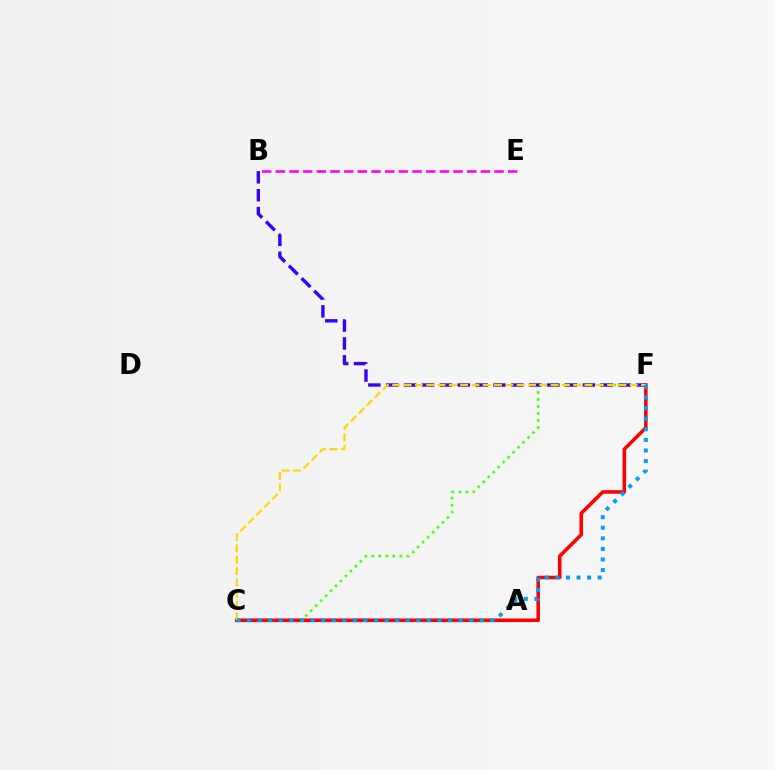{('B', 'E'): [{'color': '#ff00ed', 'line_style': 'dashed', 'thickness': 1.86}], ('C', 'F'): [{'color': '#4fff00', 'line_style': 'dotted', 'thickness': 1.9}, {'color': '#ff0000', 'line_style': 'solid', 'thickness': 2.55}, {'color': '#ffd500', 'line_style': 'dashed', 'thickness': 1.54}, {'color': '#009eff', 'line_style': 'dotted', 'thickness': 2.87}], ('B', 'F'): [{'color': '#3700ff', 'line_style': 'dashed', 'thickness': 2.43}], ('A', 'C'): [{'color': '#00ff86', 'line_style': 'dashed', 'thickness': 1.77}]}